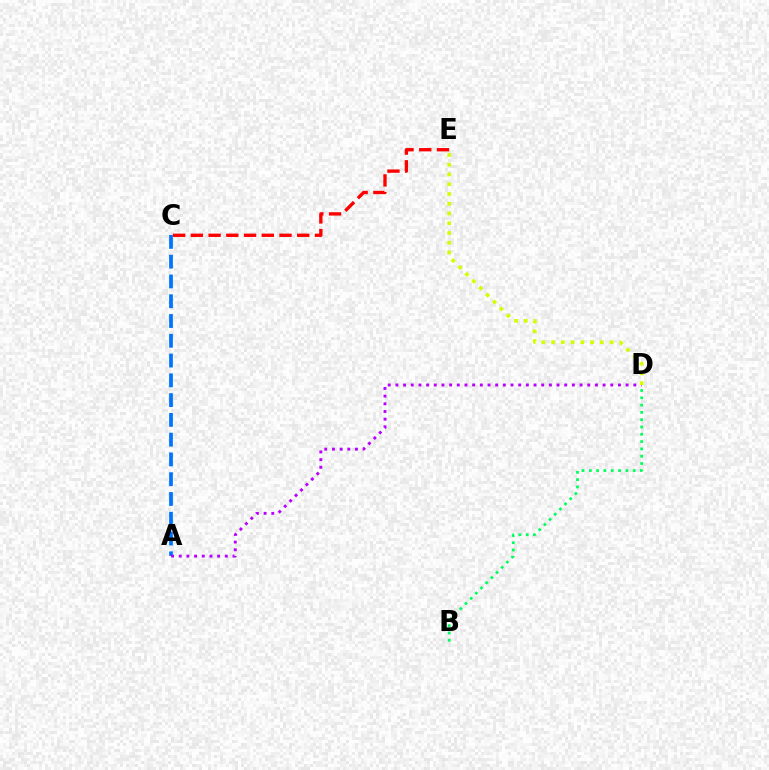{('B', 'D'): [{'color': '#00ff5c', 'line_style': 'dotted', 'thickness': 1.98}], ('A', 'C'): [{'color': '#0074ff', 'line_style': 'dashed', 'thickness': 2.69}], ('C', 'E'): [{'color': '#ff0000', 'line_style': 'dashed', 'thickness': 2.41}], ('A', 'D'): [{'color': '#b900ff', 'line_style': 'dotted', 'thickness': 2.09}], ('D', 'E'): [{'color': '#d1ff00', 'line_style': 'dotted', 'thickness': 2.65}]}